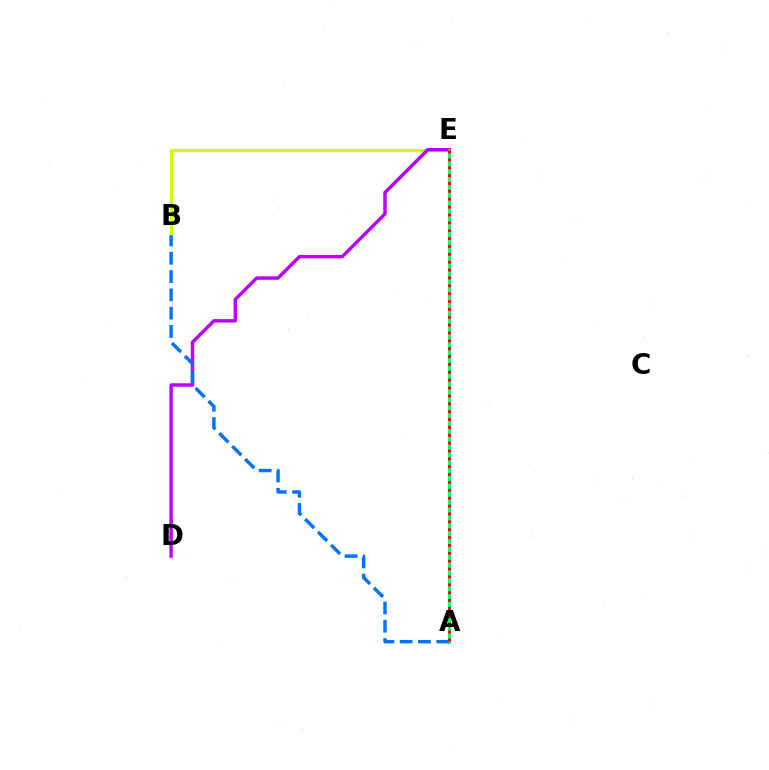{('B', 'E'): [{'color': '#d1ff00', 'line_style': 'solid', 'thickness': 2.3}], ('D', 'E'): [{'color': '#b900ff', 'line_style': 'solid', 'thickness': 2.48}], ('A', 'E'): [{'color': '#00ff5c', 'line_style': 'solid', 'thickness': 1.98}, {'color': '#ff0000', 'line_style': 'dotted', 'thickness': 2.14}], ('A', 'B'): [{'color': '#0074ff', 'line_style': 'dashed', 'thickness': 2.49}]}